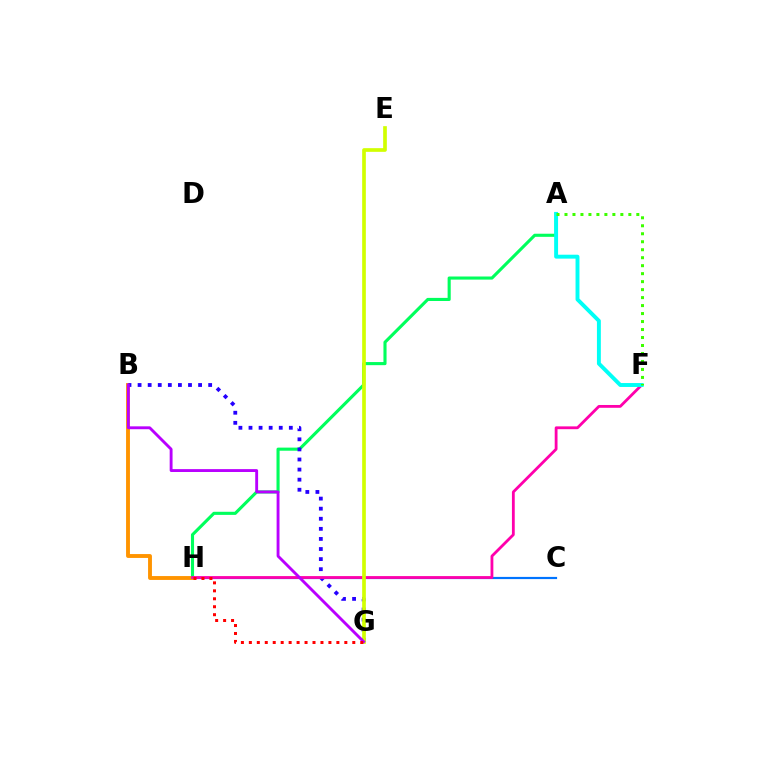{('C', 'H'): [{'color': '#0074ff', 'line_style': 'solid', 'thickness': 1.57}], ('B', 'H'): [{'color': '#ff9400', 'line_style': 'solid', 'thickness': 2.79}], ('A', 'H'): [{'color': '#00ff5c', 'line_style': 'solid', 'thickness': 2.24}], ('B', 'G'): [{'color': '#2500ff', 'line_style': 'dotted', 'thickness': 2.74}, {'color': '#b900ff', 'line_style': 'solid', 'thickness': 2.07}], ('F', 'H'): [{'color': '#ff00ac', 'line_style': 'solid', 'thickness': 2.02}], ('A', 'F'): [{'color': '#00fff6', 'line_style': 'solid', 'thickness': 2.82}, {'color': '#3dff00', 'line_style': 'dotted', 'thickness': 2.17}], ('E', 'G'): [{'color': '#d1ff00', 'line_style': 'solid', 'thickness': 2.65}], ('G', 'H'): [{'color': '#ff0000', 'line_style': 'dotted', 'thickness': 2.16}]}